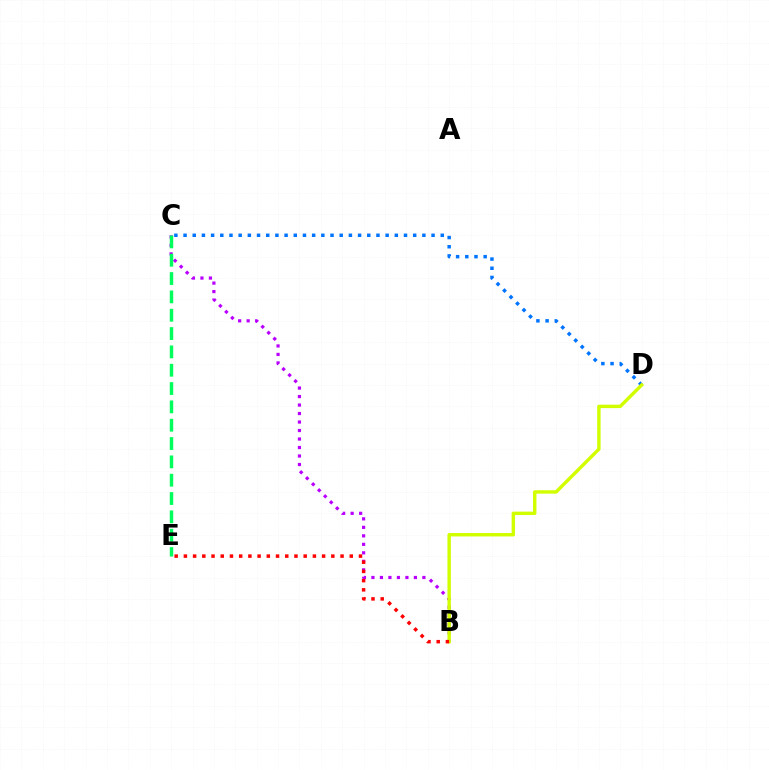{('B', 'C'): [{'color': '#b900ff', 'line_style': 'dotted', 'thickness': 2.31}], ('C', 'E'): [{'color': '#00ff5c', 'line_style': 'dashed', 'thickness': 2.49}], ('C', 'D'): [{'color': '#0074ff', 'line_style': 'dotted', 'thickness': 2.5}], ('B', 'D'): [{'color': '#d1ff00', 'line_style': 'solid', 'thickness': 2.46}], ('B', 'E'): [{'color': '#ff0000', 'line_style': 'dotted', 'thickness': 2.5}]}